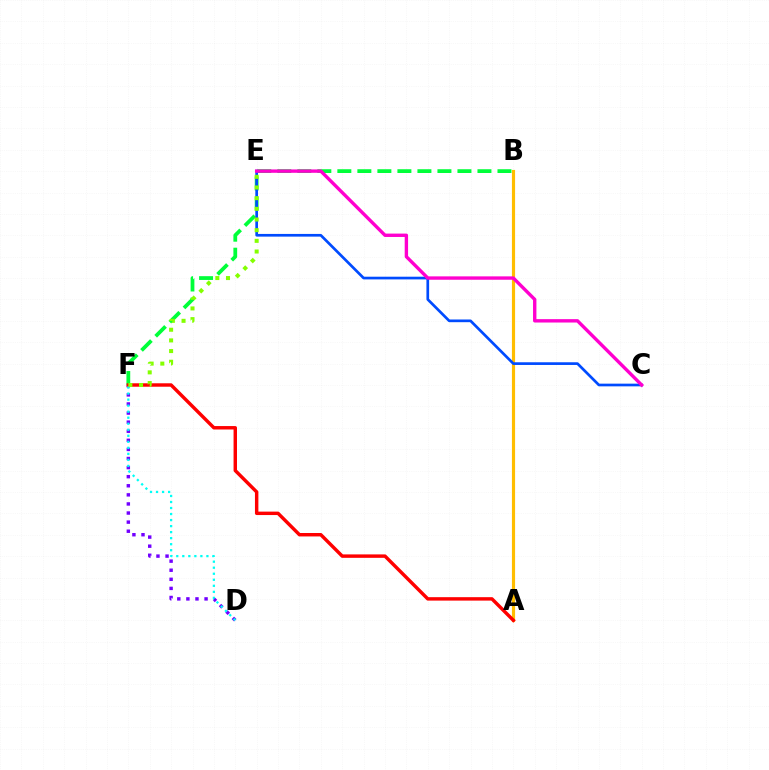{('A', 'B'): [{'color': '#ffbd00', 'line_style': 'solid', 'thickness': 2.28}], ('D', 'F'): [{'color': '#7200ff', 'line_style': 'dotted', 'thickness': 2.47}, {'color': '#00fff6', 'line_style': 'dotted', 'thickness': 1.64}], ('B', 'F'): [{'color': '#00ff39', 'line_style': 'dashed', 'thickness': 2.72}], ('A', 'F'): [{'color': '#ff0000', 'line_style': 'solid', 'thickness': 2.47}], ('C', 'E'): [{'color': '#004bff', 'line_style': 'solid', 'thickness': 1.94}, {'color': '#ff00cf', 'line_style': 'solid', 'thickness': 2.43}], ('E', 'F'): [{'color': '#84ff00', 'line_style': 'dotted', 'thickness': 2.9}]}